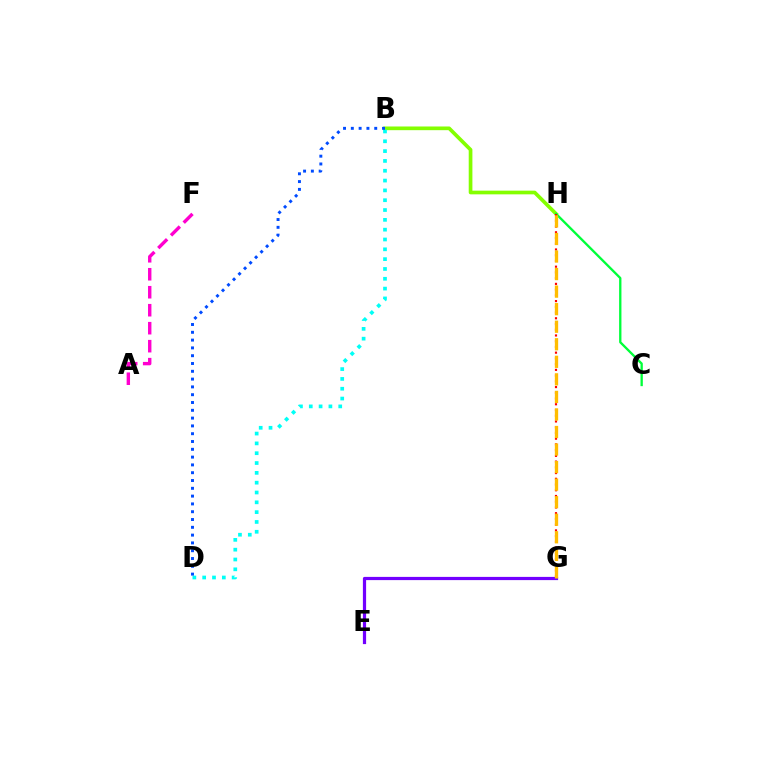{('E', 'G'): [{'color': '#7200ff', 'line_style': 'solid', 'thickness': 2.31}], ('B', 'H'): [{'color': '#84ff00', 'line_style': 'solid', 'thickness': 2.65}], ('B', 'D'): [{'color': '#00fff6', 'line_style': 'dotted', 'thickness': 2.67}, {'color': '#004bff', 'line_style': 'dotted', 'thickness': 2.12}], ('C', 'H'): [{'color': '#00ff39', 'line_style': 'solid', 'thickness': 1.67}], ('G', 'H'): [{'color': '#ff0000', 'line_style': 'dotted', 'thickness': 1.56}, {'color': '#ffbd00', 'line_style': 'dashed', 'thickness': 2.38}], ('A', 'F'): [{'color': '#ff00cf', 'line_style': 'dashed', 'thickness': 2.44}]}